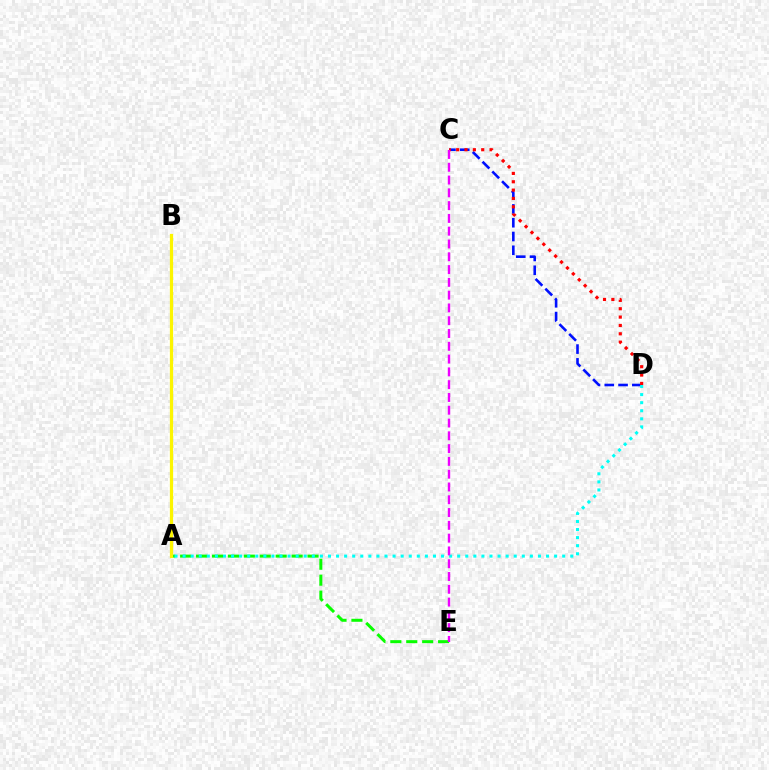{('C', 'D'): [{'color': '#0010ff', 'line_style': 'dashed', 'thickness': 1.87}, {'color': '#ff0000', 'line_style': 'dotted', 'thickness': 2.27}], ('A', 'E'): [{'color': '#08ff00', 'line_style': 'dashed', 'thickness': 2.16}], ('A', 'B'): [{'color': '#fcf500', 'line_style': 'solid', 'thickness': 2.33}], ('A', 'D'): [{'color': '#00fff6', 'line_style': 'dotted', 'thickness': 2.19}], ('C', 'E'): [{'color': '#ee00ff', 'line_style': 'dashed', 'thickness': 1.74}]}